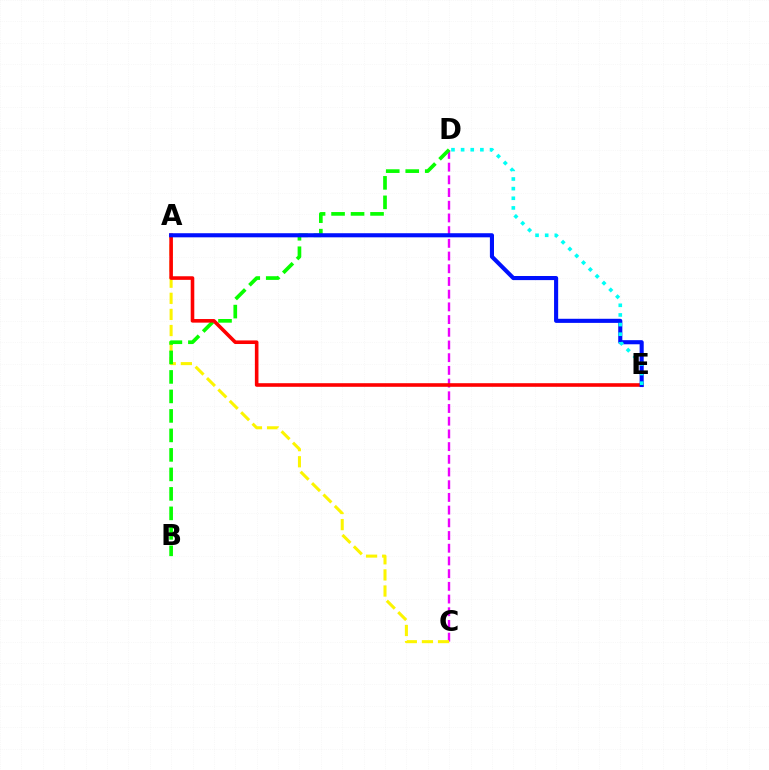{('C', 'D'): [{'color': '#ee00ff', 'line_style': 'dashed', 'thickness': 1.73}], ('A', 'C'): [{'color': '#fcf500', 'line_style': 'dashed', 'thickness': 2.19}], ('B', 'D'): [{'color': '#08ff00', 'line_style': 'dashed', 'thickness': 2.65}], ('A', 'E'): [{'color': '#ff0000', 'line_style': 'solid', 'thickness': 2.59}, {'color': '#0010ff', 'line_style': 'solid', 'thickness': 2.95}], ('D', 'E'): [{'color': '#00fff6', 'line_style': 'dotted', 'thickness': 2.62}]}